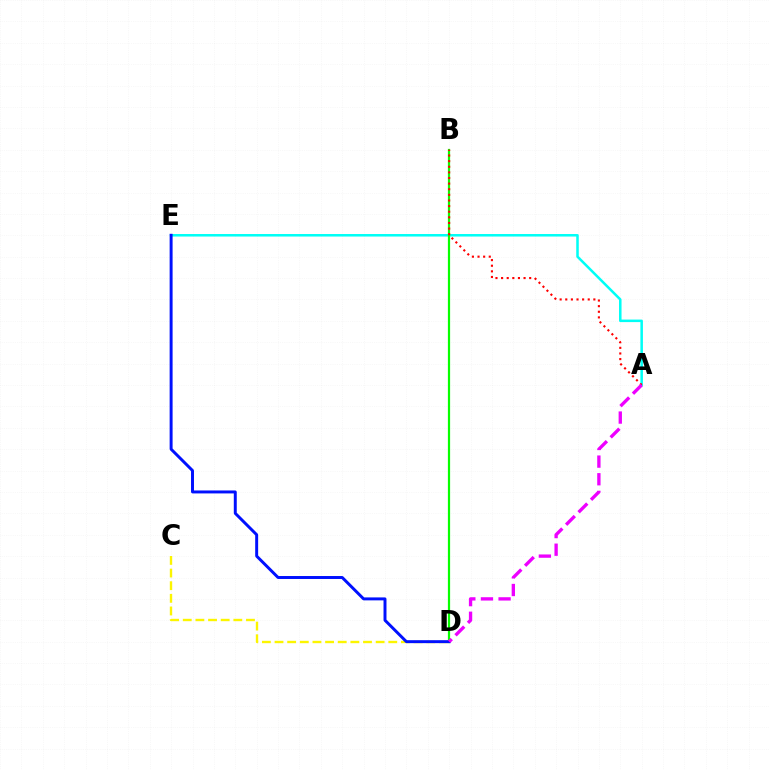{('A', 'E'): [{'color': '#00fff6', 'line_style': 'solid', 'thickness': 1.82}], ('C', 'D'): [{'color': '#fcf500', 'line_style': 'dashed', 'thickness': 1.72}], ('B', 'D'): [{'color': '#08ff00', 'line_style': 'solid', 'thickness': 1.6}], ('A', 'B'): [{'color': '#ff0000', 'line_style': 'dotted', 'thickness': 1.53}], ('D', 'E'): [{'color': '#0010ff', 'line_style': 'solid', 'thickness': 2.13}], ('A', 'D'): [{'color': '#ee00ff', 'line_style': 'dashed', 'thickness': 2.4}]}